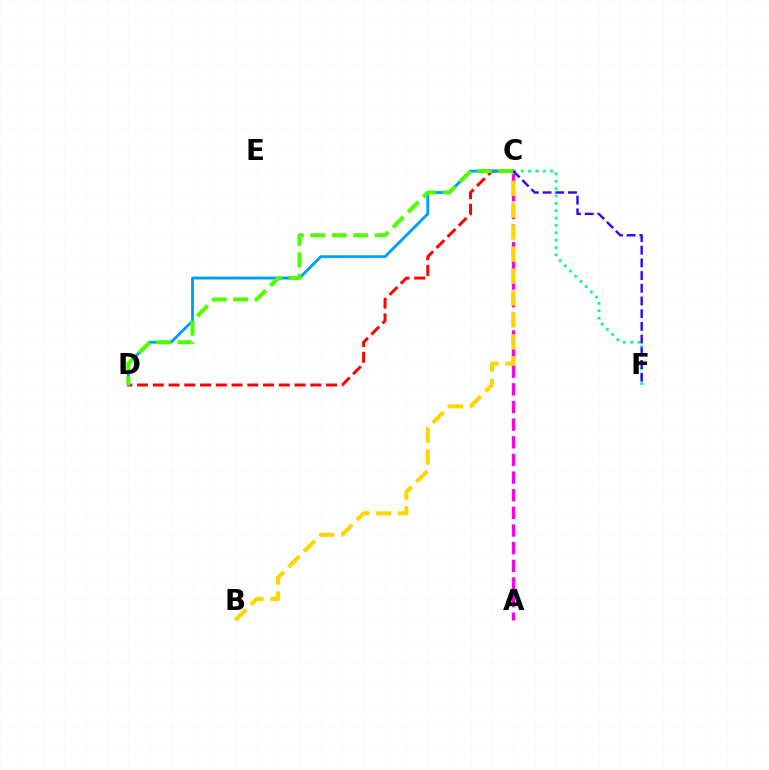{('C', 'D'): [{'color': '#ff0000', 'line_style': 'dashed', 'thickness': 2.14}, {'color': '#009eff', 'line_style': 'solid', 'thickness': 2.07}, {'color': '#4fff00', 'line_style': 'dashed', 'thickness': 2.92}], ('A', 'C'): [{'color': '#ff00ed', 'line_style': 'dashed', 'thickness': 2.4}], ('C', 'F'): [{'color': '#00ff86', 'line_style': 'dotted', 'thickness': 2.0}, {'color': '#3700ff', 'line_style': 'dashed', 'thickness': 1.73}], ('B', 'C'): [{'color': '#ffd500', 'line_style': 'dashed', 'thickness': 2.98}]}